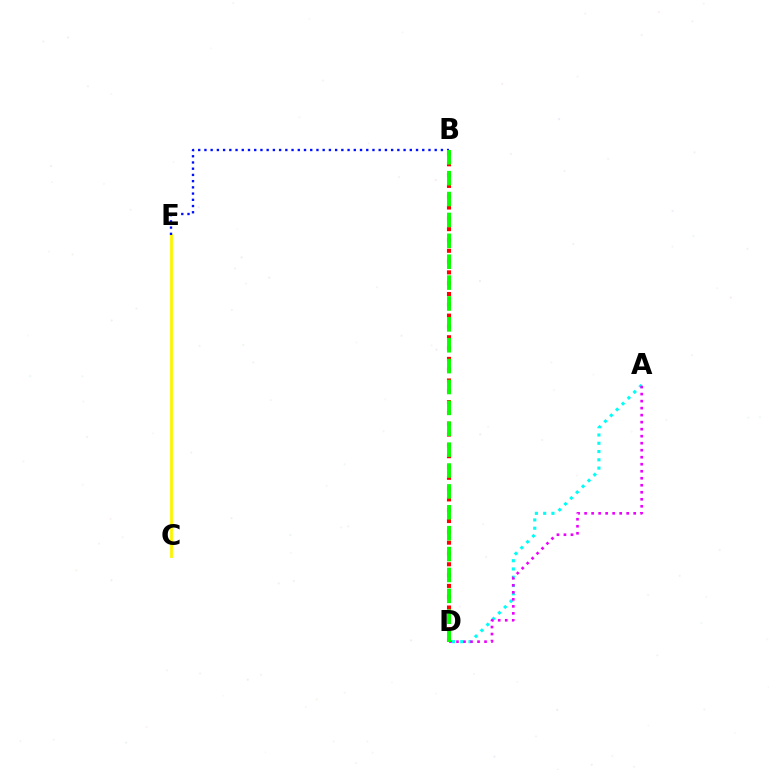{('C', 'E'): [{'color': '#fcf500', 'line_style': 'solid', 'thickness': 2.01}], ('A', 'D'): [{'color': '#00fff6', 'line_style': 'dotted', 'thickness': 2.25}, {'color': '#ee00ff', 'line_style': 'dotted', 'thickness': 1.91}], ('B', 'E'): [{'color': '#0010ff', 'line_style': 'dotted', 'thickness': 1.69}], ('B', 'D'): [{'color': '#ff0000', 'line_style': 'dotted', 'thickness': 2.94}, {'color': '#08ff00', 'line_style': 'dashed', 'thickness': 2.84}]}